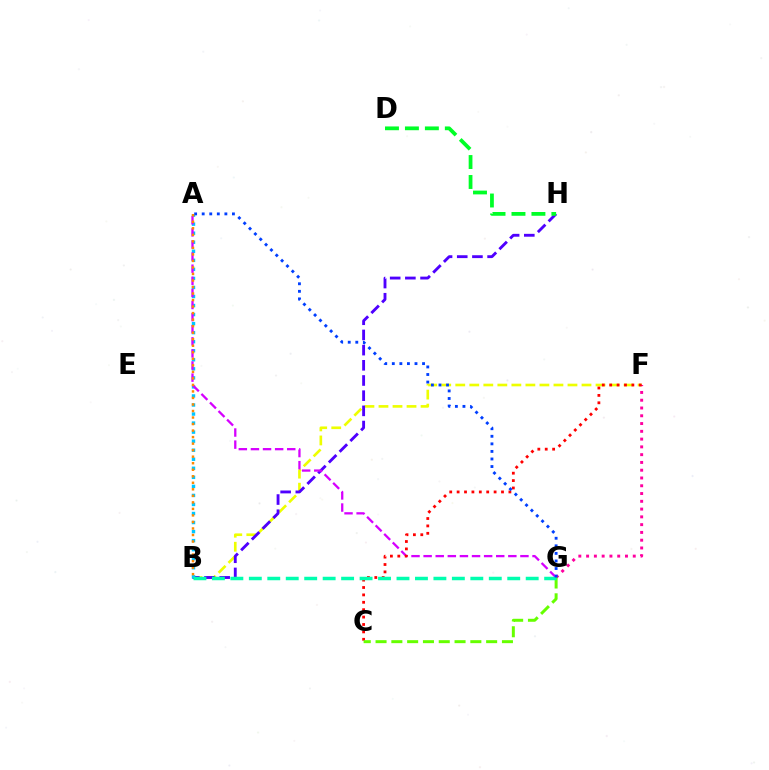{('B', 'F'): [{'color': '#eeff00', 'line_style': 'dashed', 'thickness': 1.91}], ('B', 'H'): [{'color': '#4f00ff', 'line_style': 'dashed', 'thickness': 2.06}], ('A', 'B'): [{'color': '#00c7ff', 'line_style': 'dotted', 'thickness': 2.46}, {'color': '#ff8800', 'line_style': 'dotted', 'thickness': 1.77}], ('F', 'G'): [{'color': '#ff00a0', 'line_style': 'dotted', 'thickness': 2.11}], ('A', 'G'): [{'color': '#d600ff', 'line_style': 'dashed', 'thickness': 1.64}, {'color': '#003fff', 'line_style': 'dotted', 'thickness': 2.05}], ('C', 'F'): [{'color': '#ff0000', 'line_style': 'dotted', 'thickness': 2.01}], ('C', 'G'): [{'color': '#66ff00', 'line_style': 'dashed', 'thickness': 2.15}], ('B', 'G'): [{'color': '#00ffaf', 'line_style': 'dashed', 'thickness': 2.51}], ('D', 'H'): [{'color': '#00ff27', 'line_style': 'dashed', 'thickness': 2.71}]}